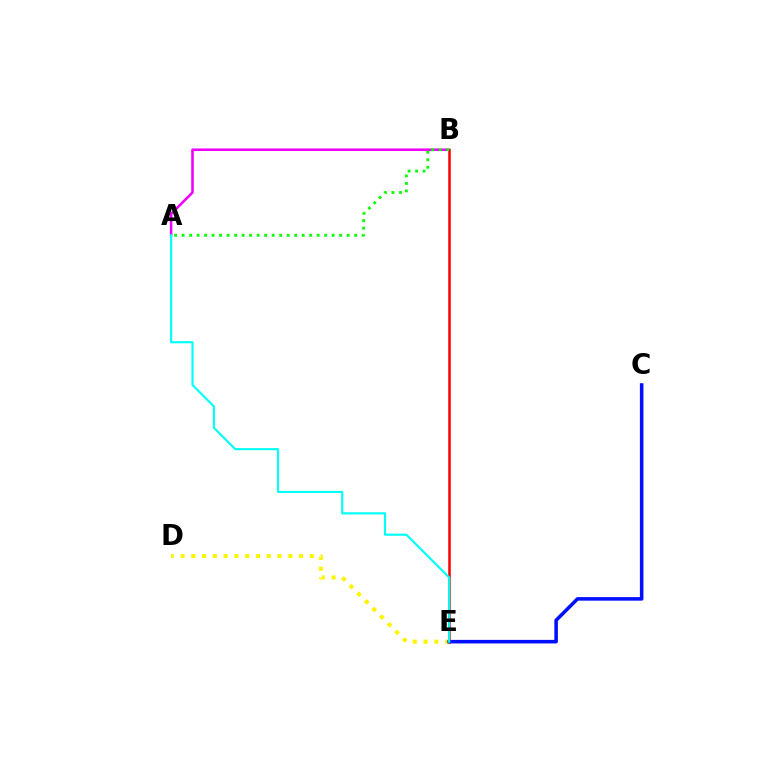{('A', 'B'): [{'color': '#ee00ff', 'line_style': 'solid', 'thickness': 1.83}, {'color': '#08ff00', 'line_style': 'dotted', 'thickness': 2.04}], ('B', 'E'): [{'color': '#ff0000', 'line_style': 'solid', 'thickness': 1.82}], ('D', 'E'): [{'color': '#fcf500', 'line_style': 'dotted', 'thickness': 2.93}], ('C', 'E'): [{'color': '#0010ff', 'line_style': 'solid', 'thickness': 2.56}], ('A', 'E'): [{'color': '#00fff6', 'line_style': 'solid', 'thickness': 1.53}]}